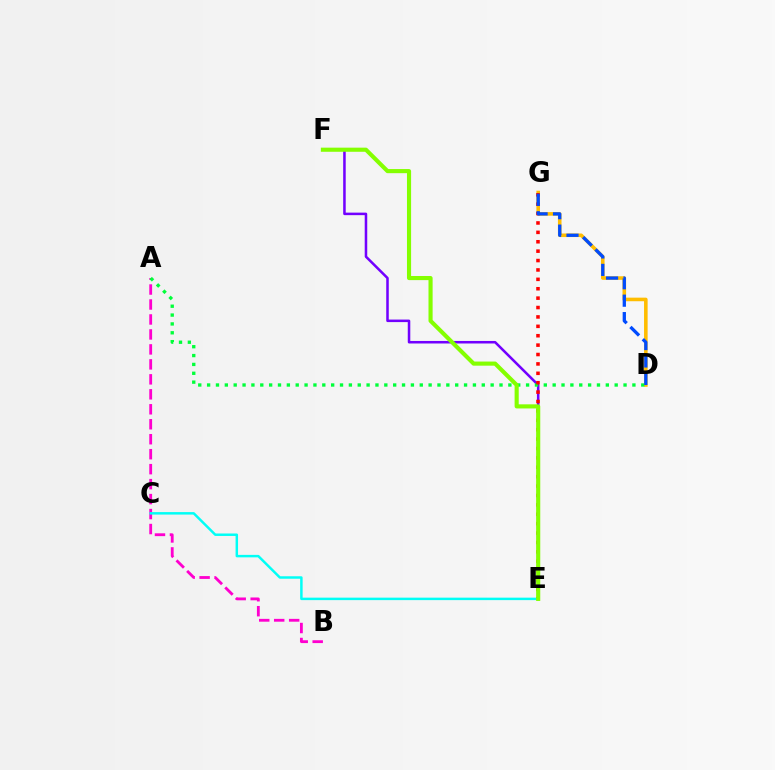{('E', 'F'): [{'color': '#7200ff', 'line_style': 'solid', 'thickness': 1.82}, {'color': '#84ff00', 'line_style': 'solid', 'thickness': 2.97}], ('A', 'B'): [{'color': '#ff00cf', 'line_style': 'dashed', 'thickness': 2.03}], ('D', 'G'): [{'color': '#ffbd00', 'line_style': 'solid', 'thickness': 2.58}, {'color': '#004bff', 'line_style': 'dashed', 'thickness': 2.37}], ('A', 'D'): [{'color': '#00ff39', 'line_style': 'dotted', 'thickness': 2.41}], ('E', 'G'): [{'color': '#ff0000', 'line_style': 'dotted', 'thickness': 2.55}], ('C', 'E'): [{'color': '#00fff6', 'line_style': 'solid', 'thickness': 1.78}]}